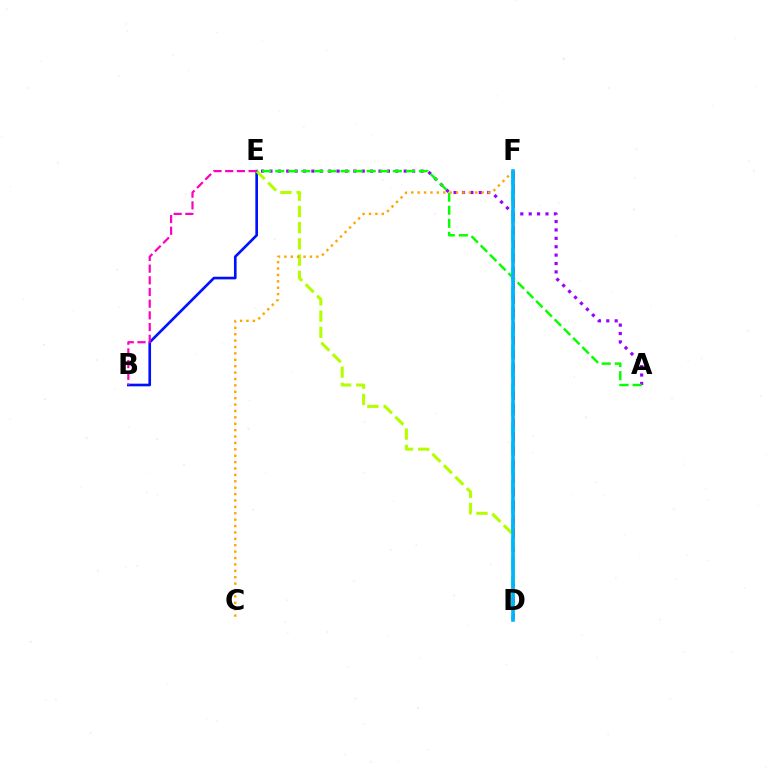{('A', 'E'): [{'color': '#9b00ff', 'line_style': 'dotted', 'thickness': 2.28}, {'color': '#08ff00', 'line_style': 'dashed', 'thickness': 1.78}], ('D', 'F'): [{'color': '#00ff9d', 'line_style': 'dashed', 'thickness': 2.62}, {'color': '#ff0000', 'line_style': 'dashed', 'thickness': 1.87}, {'color': '#00b5ff', 'line_style': 'solid', 'thickness': 2.61}], ('B', 'E'): [{'color': '#0010ff', 'line_style': 'solid', 'thickness': 1.9}, {'color': '#ff00bd', 'line_style': 'dashed', 'thickness': 1.59}], ('D', 'E'): [{'color': '#b3ff00', 'line_style': 'dashed', 'thickness': 2.2}], ('C', 'F'): [{'color': '#ffa500', 'line_style': 'dotted', 'thickness': 1.74}]}